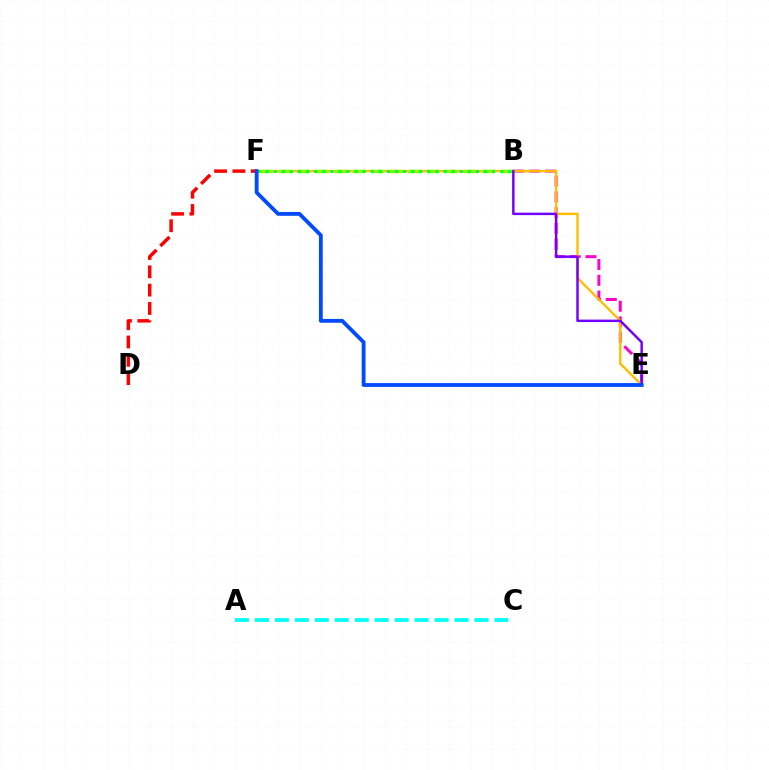{('A', 'C'): [{'color': '#00fff6', 'line_style': 'dashed', 'thickness': 2.71}], ('B', 'E'): [{'color': '#ff00cf', 'line_style': 'dashed', 'thickness': 2.14}, {'color': '#7200ff', 'line_style': 'solid', 'thickness': 1.77}], ('E', 'F'): [{'color': '#ffbd00', 'line_style': 'solid', 'thickness': 1.72}, {'color': '#004bff', 'line_style': 'solid', 'thickness': 2.76}], ('D', 'F'): [{'color': '#ff0000', 'line_style': 'dashed', 'thickness': 2.49}], ('B', 'F'): [{'color': '#84ff00', 'line_style': 'dashed', 'thickness': 2.51}, {'color': '#00ff39', 'line_style': 'dotted', 'thickness': 2.2}]}